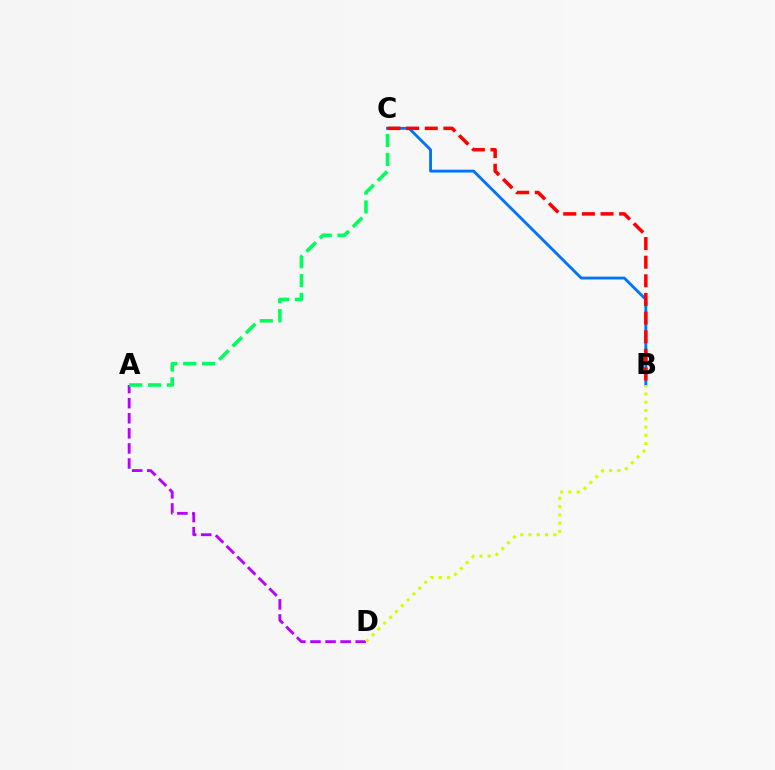{('B', 'C'): [{'color': '#0074ff', 'line_style': 'solid', 'thickness': 2.06}, {'color': '#ff0000', 'line_style': 'dashed', 'thickness': 2.53}], ('A', 'D'): [{'color': '#b900ff', 'line_style': 'dashed', 'thickness': 2.05}], ('A', 'C'): [{'color': '#00ff5c', 'line_style': 'dashed', 'thickness': 2.56}], ('B', 'D'): [{'color': '#d1ff00', 'line_style': 'dotted', 'thickness': 2.25}]}